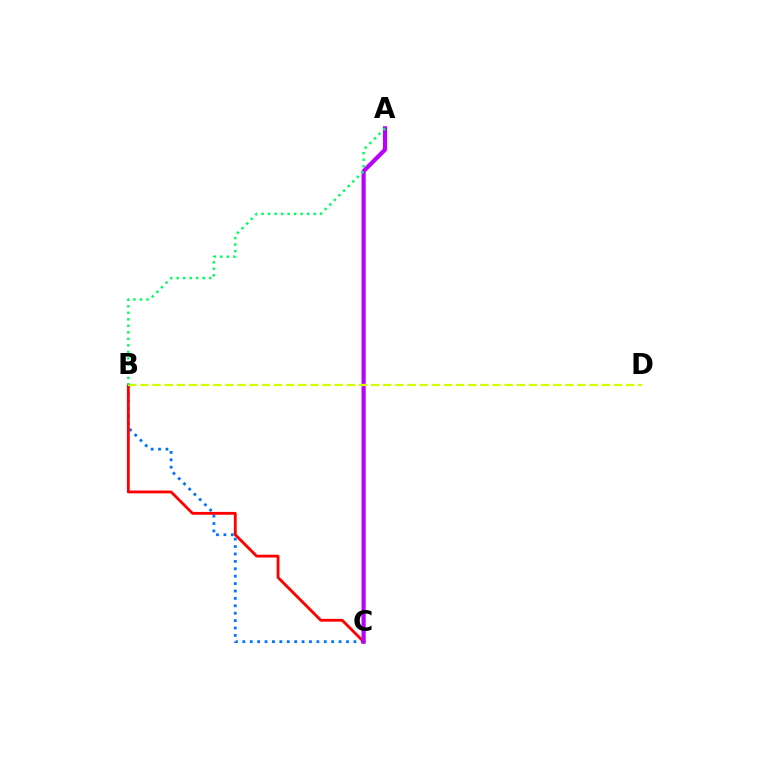{('B', 'C'): [{'color': '#0074ff', 'line_style': 'dotted', 'thickness': 2.01}, {'color': '#ff0000', 'line_style': 'solid', 'thickness': 2.03}], ('A', 'C'): [{'color': '#b900ff', 'line_style': 'solid', 'thickness': 2.99}], ('B', 'D'): [{'color': '#d1ff00', 'line_style': 'dashed', 'thickness': 1.65}], ('A', 'B'): [{'color': '#00ff5c', 'line_style': 'dotted', 'thickness': 1.77}]}